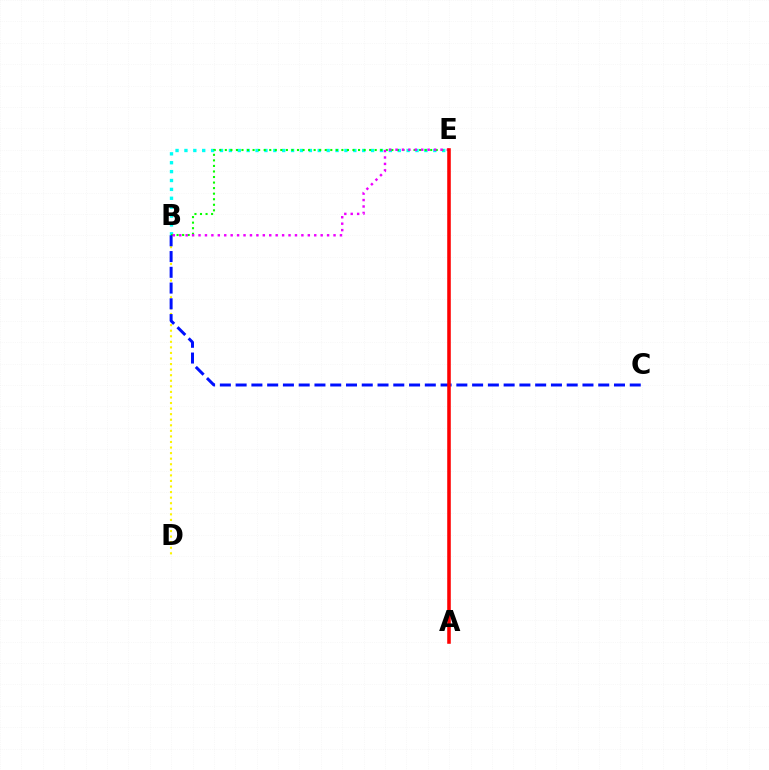{('B', 'D'): [{'color': '#fcf500', 'line_style': 'dotted', 'thickness': 1.51}], ('B', 'E'): [{'color': '#00fff6', 'line_style': 'dotted', 'thickness': 2.41}, {'color': '#08ff00', 'line_style': 'dotted', 'thickness': 1.51}, {'color': '#ee00ff', 'line_style': 'dotted', 'thickness': 1.75}], ('B', 'C'): [{'color': '#0010ff', 'line_style': 'dashed', 'thickness': 2.14}], ('A', 'E'): [{'color': '#ff0000', 'line_style': 'solid', 'thickness': 2.57}]}